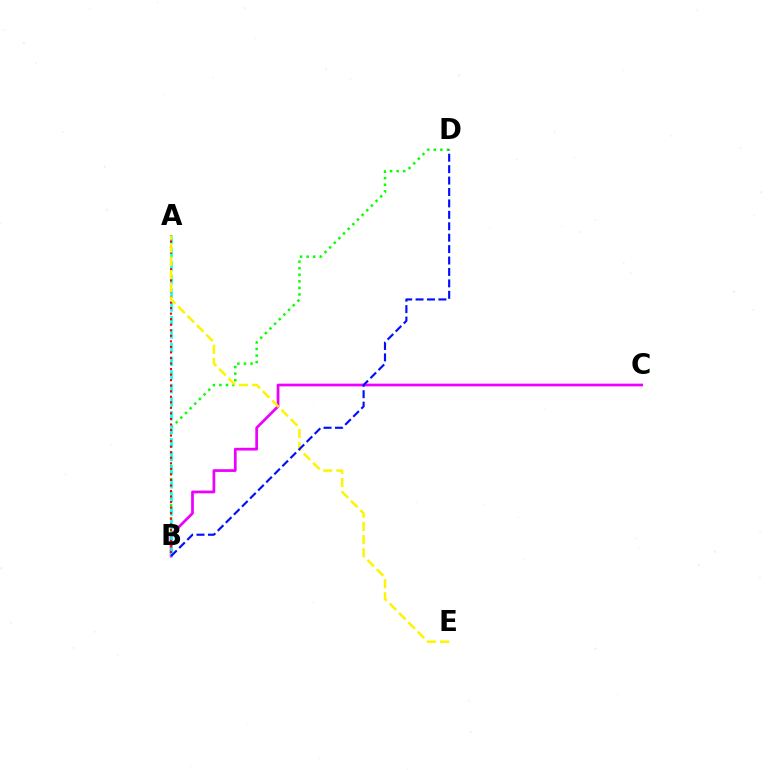{('B', 'D'): [{'color': '#08ff00', 'line_style': 'dotted', 'thickness': 1.79}, {'color': '#0010ff', 'line_style': 'dashed', 'thickness': 1.55}], ('B', 'C'): [{'color': '#ee00ff', 'line_style': 'solid', 'thickness': 1.97}], ('A', 'B'): [{'color': '#00fff6', 'line_style': 'dashed', 'thickness': 1.85}, {'color': '#ff0000', 'line_style': 'dotted', 'thickness': 1.51}], ('A', 'E'): [{'color': '#fcf500', 'line_style': 'dashed', 'thickness': 1.79}]}